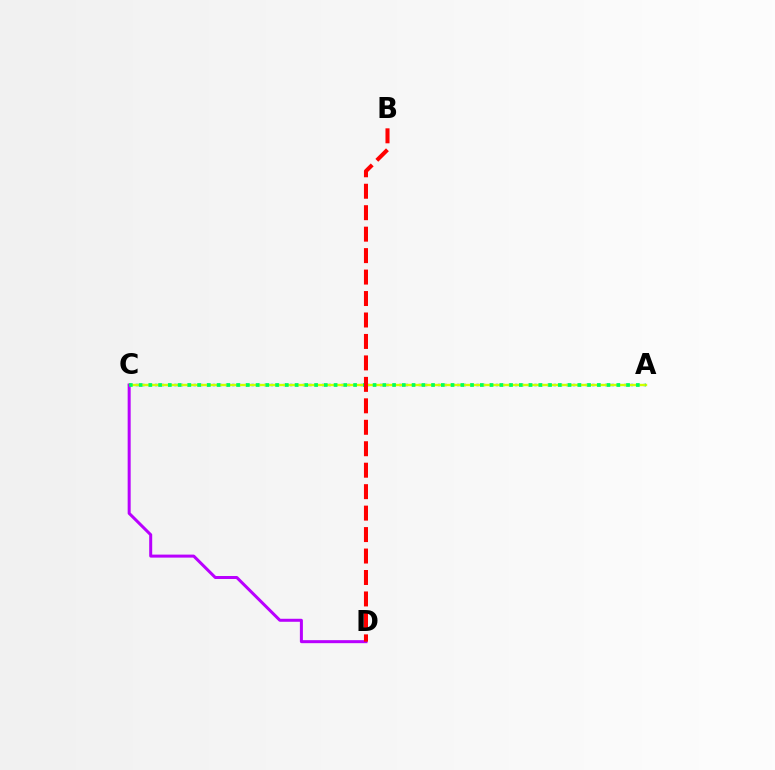{('A', 'C'): [{'color': '#0074ff', 'line_style': 'dotted', 'thickness': 1.75}, {'color': '#d1ff00', 'line_style': 'solid', 'thickness': 1.7}, {'color': '#00ff5c', 'line_style': 'dotted', 'thickness': 2.65}], ('C', 'D'): [{'color': '#b900ff', 'line_style': 'solid', 'thickness': 2.17}], ('B', 'D'): [{'color': '#ff0000', 'line_style': 'dashed', 'thickness': 2.92}]}